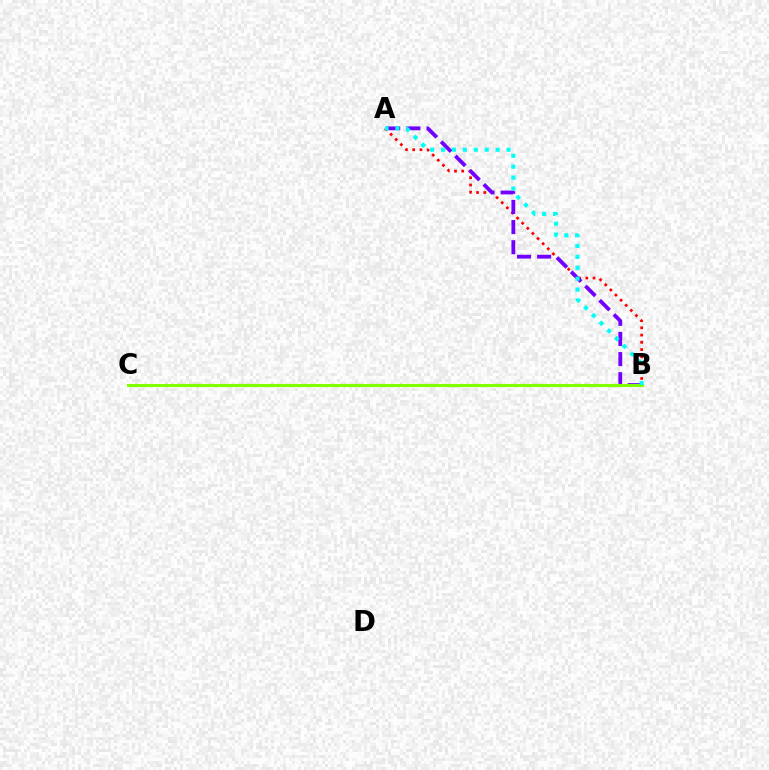{('A', 'B'): [{'color': '#ff0000', 'line_style': 'dotted', 'thickness': 1.97}, {'color': '#7200ff', 'line_style': 'dashed', 'thickness': 2.74}, {'color': '#00fff6', 'line_style': 'dotted', 'thickness': 2.96}], ('B', 'C'): [{'color': '#84ff00', 'line_style': 'solid', 'thickness': 2.24}]}